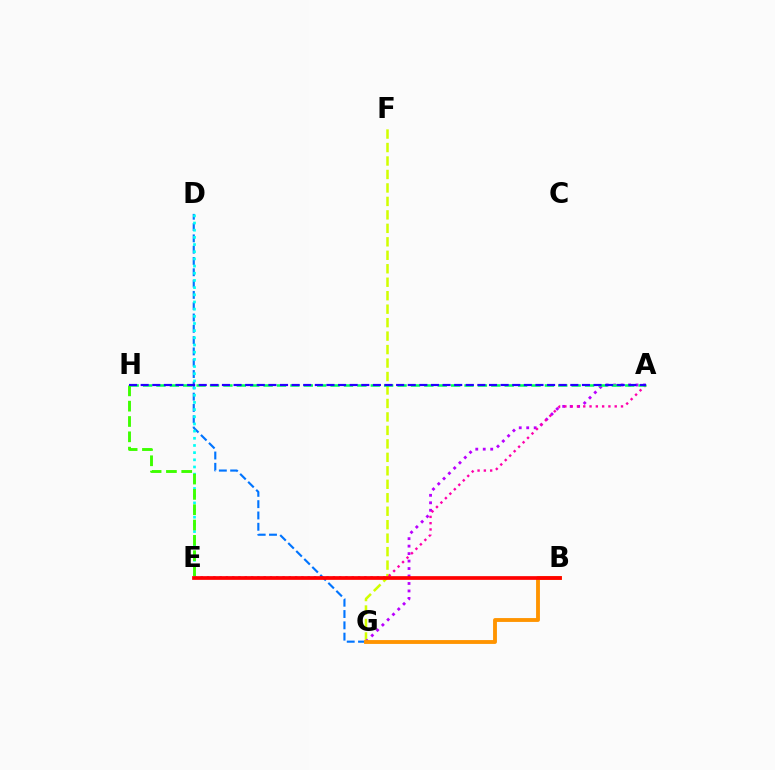{('F', 'G'): [{'color': '#d1ff00', 'line_style': 'dashed', 'thickness': 1.83}], ('D', 'G'): [{'color': '#0074ff', 'line_style': 'dashed', 'thickness': 1.54}], ('A', 'G'): [{'color': '#b900ff', 'line_style': 'dotted', 'thickness': 2.03}], ('B', 'G'): [{'color': '#ff9400', 'line_style': 'solid', 'thickness': 2.77}], ('A', 'E'): [{'color': '#ff00ac', 'line_style': 'dotted', 'thickness': 1.71}], ('D', 'E'): [{'color': '#00fff6', 'line_style': 'dotted', 'thickness': 1.95}], ('A', 'H'): [{'color': '#00ff5c', 'line_style': 'dashed', 'thickness': 1.82}, {'color': '#2500ff', 'line_style': 'dashed', 'thickness': 1.58}], ('E', 'H'): [{'color': '#3dff00', 'line_style': 'dashed', 'thickness': 2.08}], ('B', 'E'): [{'color': '#ff0000', 'line_style': 'solid', 'thickness': 2.67}]}